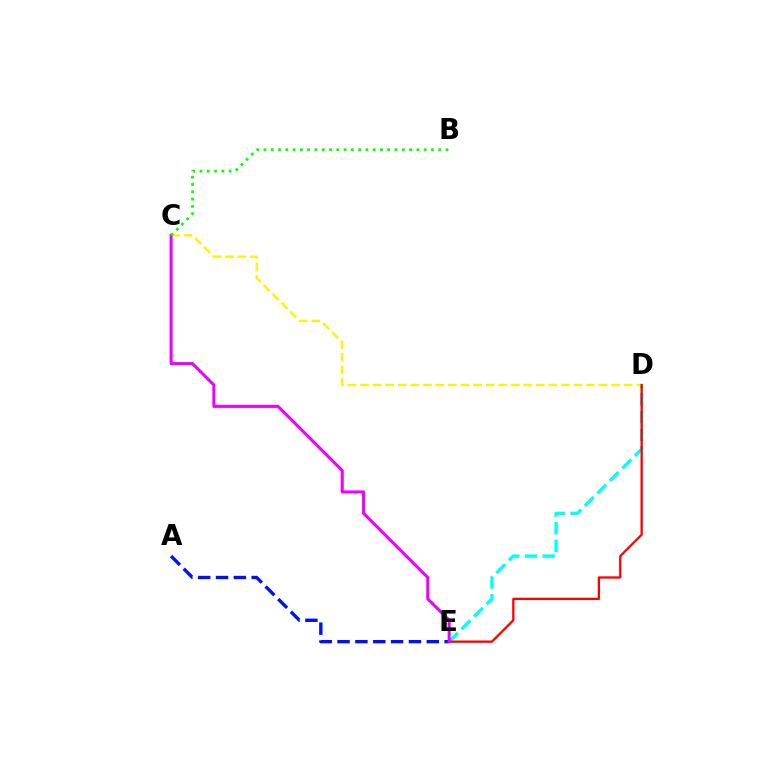{('D', 'E'): [{'color': '#00fff6', 'line_style': 'dashed', 'thickness': 2.4}, {'color': '#ff0000', 'line_style': 'solid', 'thickness': 1.65}], ('C', 'D'): [{'color': '#fcf500', 'line_style': 'dashed', 'thickness': 1.71}], ('A', 'E'): [{'color': '#0010ff', 'line_style': 'dashed', 'thickness': 2.42}], ('C', 'E'): [{'color': '#ee00ff', 'line_style': 'solid', 'thickness': 2.19}], ('B', 'C'): [{'color': '#08ff00', 'line_style': 'dotted', 'thickness': 1.98}]}